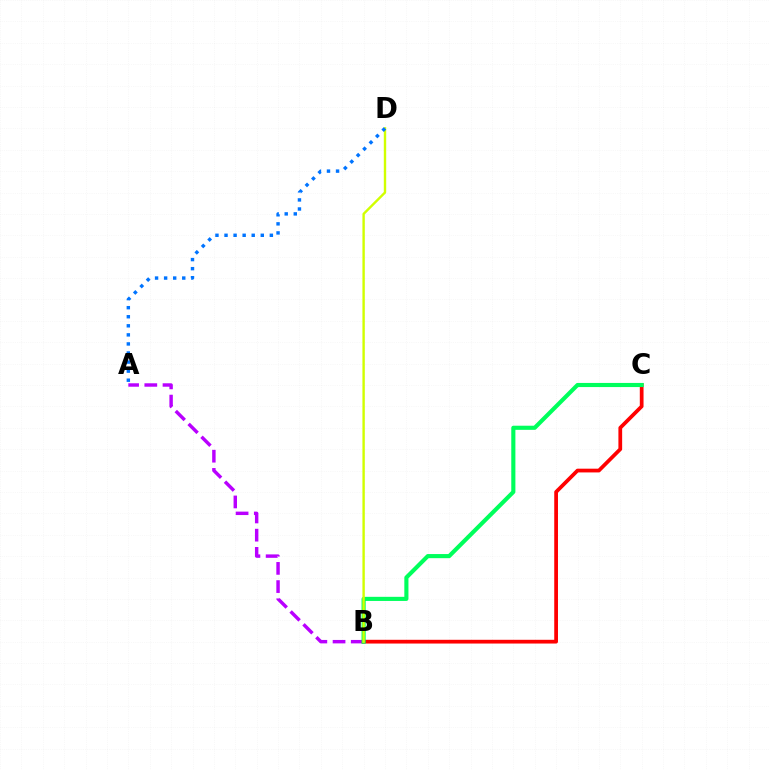{('A', 'B'): [{'color': '#b900ff', 'line_style': 'dashed', 'thickness': 2.47}], ('B', 'C'): [{'color': '#ff0000', 'line_style': 'solid', 'thickness': 2.69}, {'color': '#00ff5c', 'line_style': 'solid', 'thickness': 2.97}], ('B', 'D'): [{'color': '#d1ff00', 'line_style': 'solid', 'thickness': 1.72}], ('A', 'D'): [{'color': '#0074ff', 'line_style': 'dotted', 'thickness': 2.46}]}